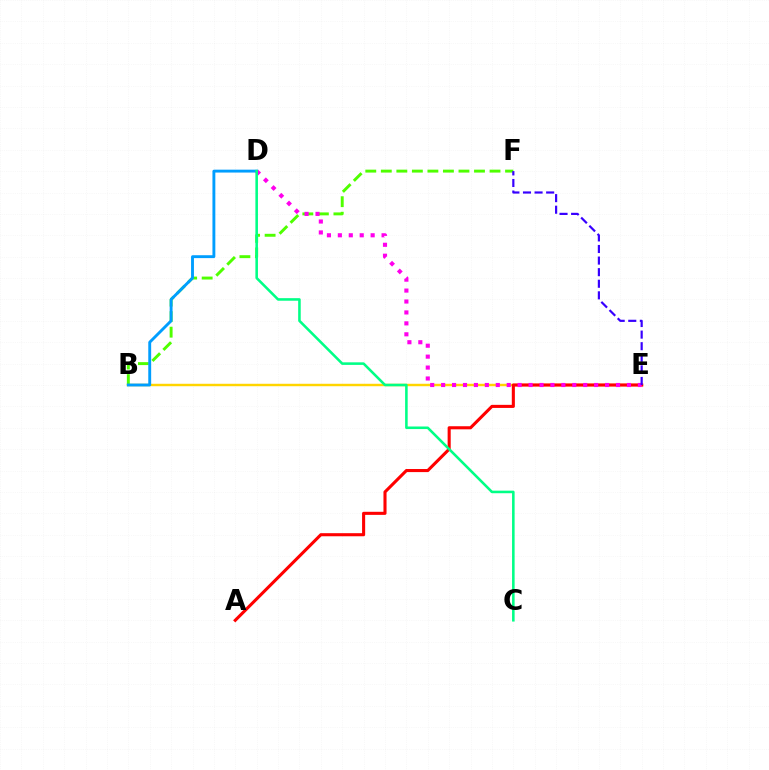{('B', 'E'): [{'color': '#ffd500', 'line_style': 'solid', 'thickness': 1.76}], ('A', 'E'): [{'color': '#ff0000', 'line_style': 'solid', 'thickness': 2.22}], ('B', 'F'): [{'color': '#4fff00', 'line_style': 'dashed', 'thickness': 2.11}], ('B', 'D'): [{'color': '#009eff', 'line_style': 'solid', 'thickness': 2.08}], ('D', 'E'): [{'color': '#ff00ed', 'line_style': 'dotted', 'thickness': 2.97}], ('E', 'F'): [{'color': '#3700ff', 'line_style': 'dashed', 'thickness': 1.57}], ('C', 'D'): [{'color': '#00ff86', 'line_style': 'solid', 'thickness': 1.85}]}